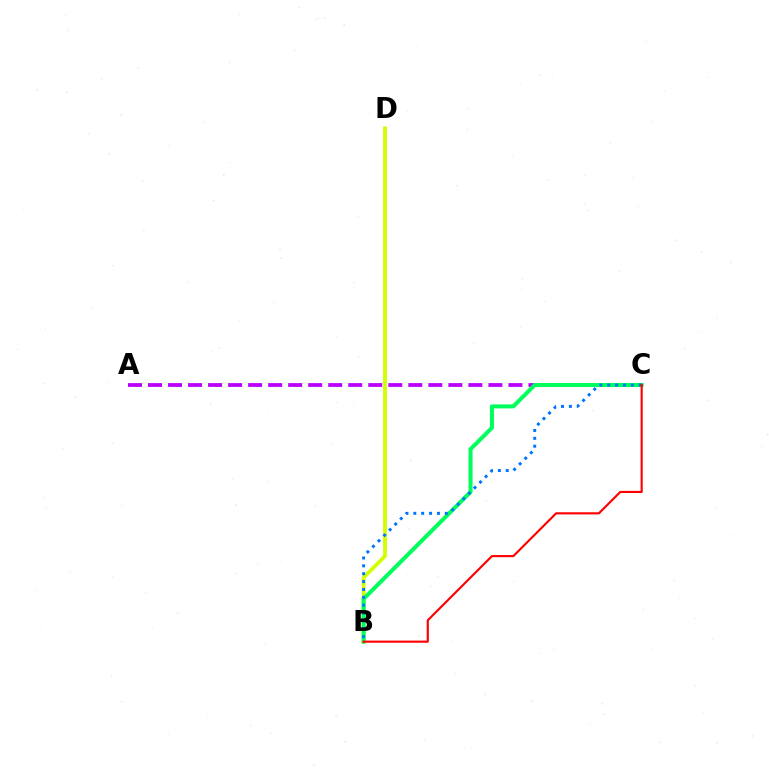{('B', 'D'): [{'color': '#d1ff00', 'line_style': 'solid', 'thickness': 2.73}], ('A', 'C'): [{'color': '#b900ff', 'line_style': 'dashed', 'thickness': 2.72}], ('B', 'C'): [{'color': '#00ff5c', 'line_style': 'solid', 'thickness': 2.9}, {'color': '#0074ff', 'line_style': 'dotted', 'thickness': 2.14}, {'color': '#ff0000', 'line_style': 'solid', 'thickness': 1.54}]}